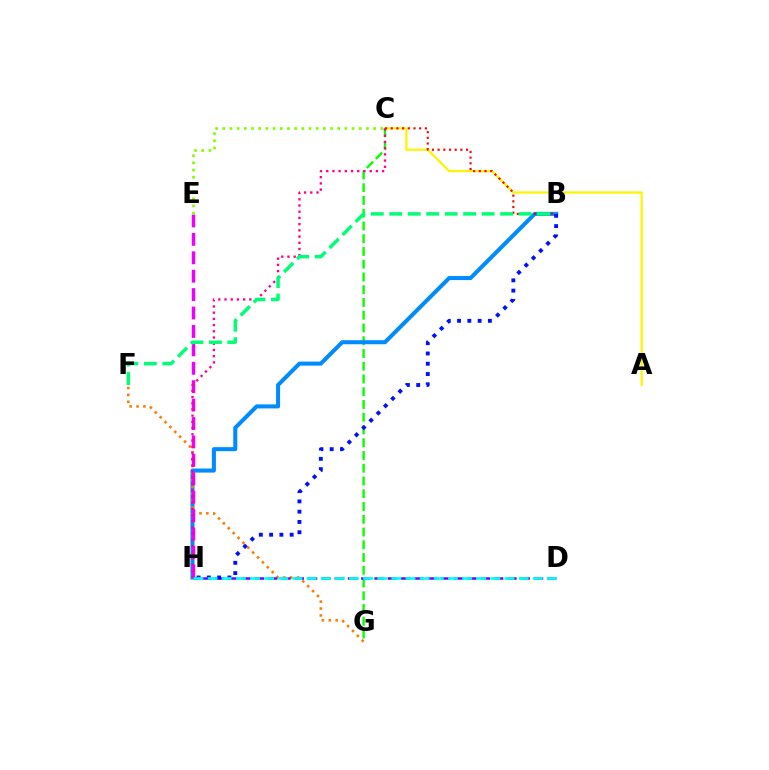{('A', 'C'): [{'color': '#fcf500', 'line_style': 'solid', 'thickness': 1.61}], ('C', 'G'): [{'color': '#08ff00', 'line_style': 'dashed', 'thickness': 1.73}], ('B', 'H'): [{'color': '#008cff', 'line_style': 'solid', 'thickness': 2.91}, {'color': '#0010ff', 'line_style': 'dotted', 'thickness': 2.79}], ('B', 'C'): [{'color': '#ff0000', 'line_style': 'dotted', 'thickness': 1.55}], ('F', 'G'): [{'color': '#ff7c00', 'line_style': 'dotted', 'thickness': 1.87}], ('E', 'H'): [{'color': '#ee00ff', 'line_style': 'dashed', 'thickness': 2.5}], ('C', 'H'): [{'color': '#ff0094', 'line_style': 'dotted', 'thickness': 1.69}], ('D', 'H'): [{'color': '#7200ff', 'line_style': 'dashed', 'thickness': 1.81}, {'color': '#00fff6', 'line_style': 'dashed', 'thickness': 1.92}], ('B', 'F'): [{'color': '#00ff74', 'line_style': 'dashed', 'thickness': 2.51}], ('C', 'E'): [{'color': '#84ff00', 'line_style': 'dotted', 'thickness': 1.95}]}